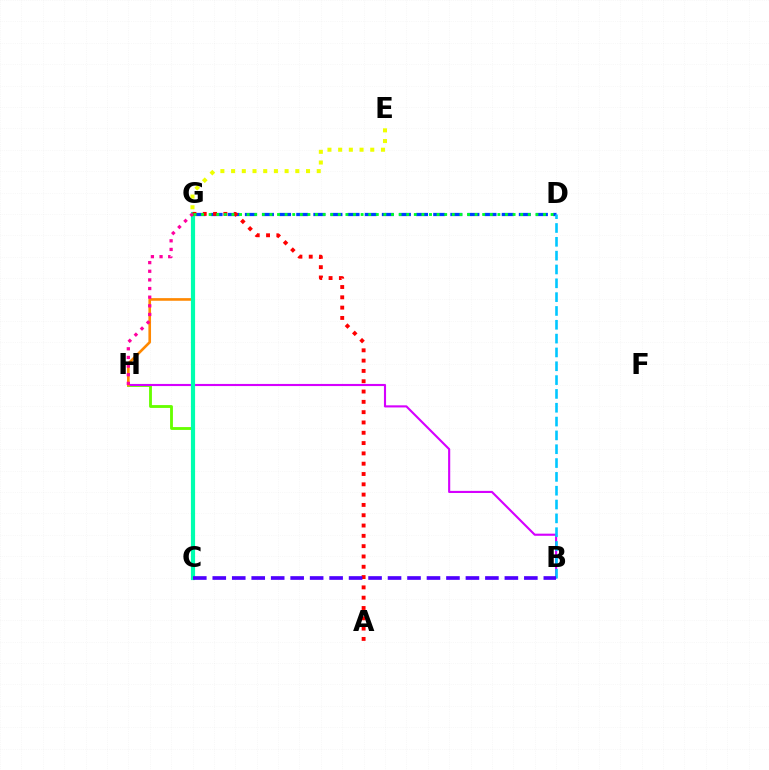{('C', 'H'): [{'color': '#66ff00', 'line_style': 'solid', 'thickness': 2.05}], ('D', 'G'): [{'color': '#003fff', 'line_style': 'dashed', 'thickness': 2.33}, {'color': '#00ff27', 'line_style': 'dotted', 'thickness': 2.06}], ('E', 'G'): [{'color': '#eeff00', 'line_style': 'dotted', 'thickness': 2.91}], ('B', 'H'): [{'color': '#d600ff', 'line_style': 'solid', 'thickness': 1.53}], ('G', 'H'): [{'color': '#ff8800', 'line_style': 'solid', 'thickness': 1.89}, {'color': '#ff00a0', 'line_style': 'dotted', 'thickness': 2.35}], ('C', 'G'): [{'color': '#00ffaf', 'line_style': 'solid', 'thickness': 3.0}], ('A', 'G'): [{'color': '#ff0000', 'line_style': 'dotted', 'thickness': 2.8}], ('B', 'D'): [{'color': '#00c7ff', 'line_style': 'dashed', 'thickness': 1.88}], ('B', 'C'): [{'color': '#4f00ff', 'line_style': 'dashed', 'thickness': 2.65}]}